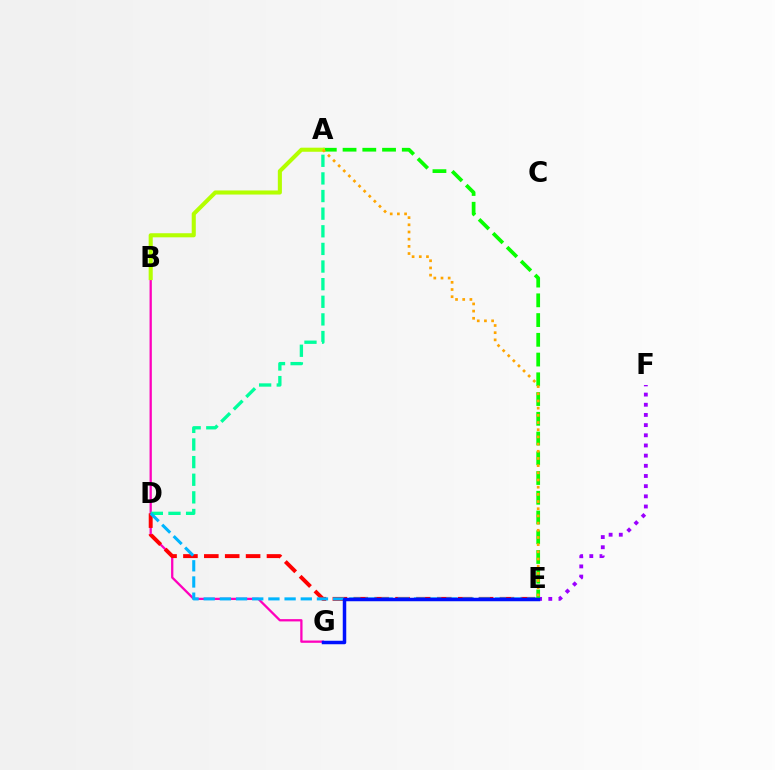{('B', 'G'): [{'color': '#ff00bd', 'line_style': 'solid', 'thickness': 1.65}], ('A', 'D'): [{'color': '#00ff9d', 'line_style': 'dashed', 'thickness': 2.39}], ('E', 'F'): [{'color': '#9b00ff', 'line_style': 'dotted', 'thickness': 2.76}], ('D', 'E'): [{'color': '#ff0000', 'line_style': 'dashed', 'thickness': 2.84}, {'color': '#00b5ff', 'line_style': 'dashed', 'thickness': 2.2}], ('A', 'E'): [{'color': '#08ff00', 'line_style': 'dashed', 'thickness': 2.68}, {'color': '#ffa500', 'line_style': 'dotted', 'thickness': 1.95}], ('A', 'B'): [{'color': '#b3ff00', 'line_style': 'solid', 'thickness': 2.94}], ('E', 'G'): [{'color': '#0010ff', 'line_style': 'solid', 'thickness': 2.51}]}